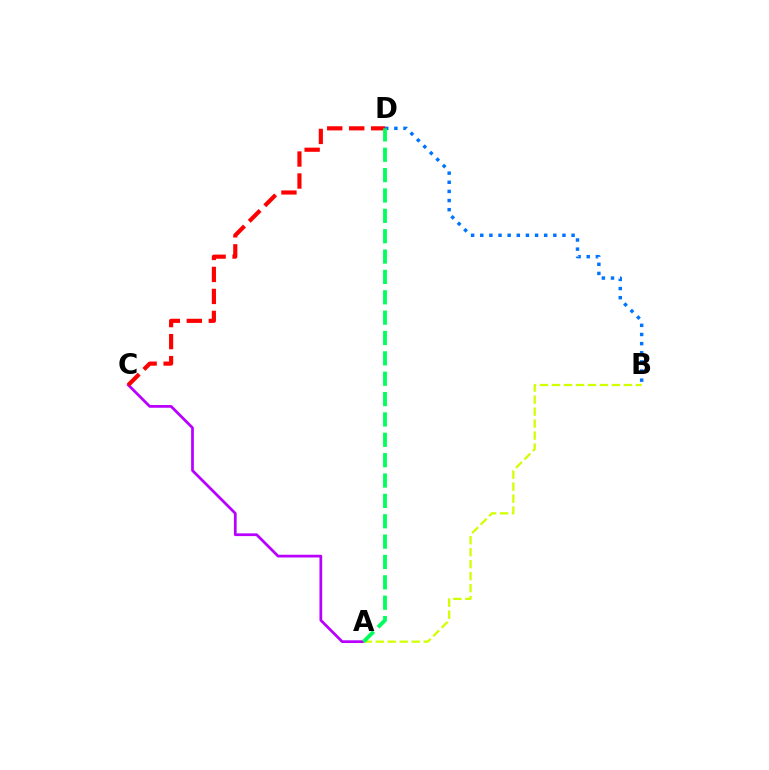{('A', 'C'): [{'color': '#b900ff', 'line_style': 'solid', 'thickness': 1.97}], ('C', 'D'): [{'color': '#ff0000', 'line_style': 'dashed', 'thickness': 2.99}], ('A', 'B'): [{'color': '#d1ff00', 'line_style': 'dashed', 'thickness': 1.63}], ('B', 'D'): [{'color': '#0074ff', 'line_style': 'dotted', 'thickness': 2.48}], ('A', 'D'): [{'color': '#00ff5c', 'line_style': 'dashed', 'thickness': 2.77}]}